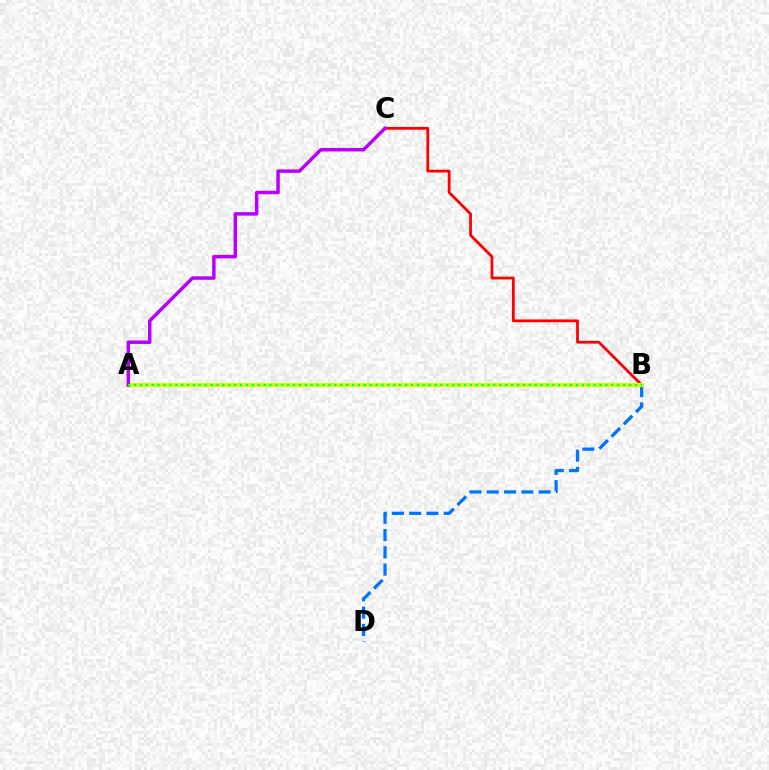{('B', 'D'): [{'color': '#0074ff', 'line_style': 'dashed', 'thickness': 2.35}], ('B', 'C'): [{'color': '#ff0000', 'line_style': 'solid', 'thickness': 2.0}], ('A', 'B'): [{'color': '#d1ff00', 'line_style': 'solid', 'thickness': 2.97}, {'color': '#00ff5c', 'line_style': 'dotted', 'thickness': 1.6}], ('A', 'C'): [{'color': '#b900ff', 'line_style': 'solid', 'thickness': 2.5}]}